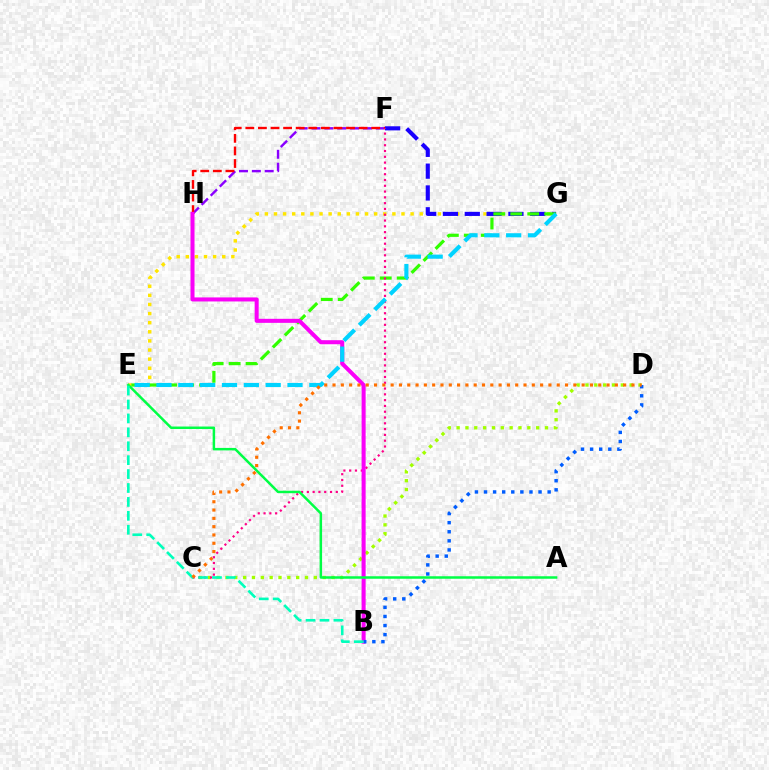{('F', 'H'): [{'color': '#8a00ff', 'line_style': 'dashed', 'thickness': 1.75}, {'color': '#ff0000', 'line_style': 'dashed', 'thickness': 1.71}], ('C', 'D'): [{'color': '#a2ff00', 'line_style': 'dotted', 'thickness': 2.4}, {'color': '#ff7000', 'line_style': 'dotted', 'thickness': 2.26}], ('E', 'G'): [{'color': '#ffe600', 'line_style': 'dotted', 'thickness': 2.47}, {'color': '#31ff00', 'line_style': 'dashed', 'thickness': 2.3}, {'color': '#00d3ff', 'line_style': 'dashed', 'thickness': 2.97}], ('F', 'G'): [{'color': '#1900ff', 'line_style': 'dashed', 'thickness': 2.96}], ('C', 'F'): [{'color': '#ff0088', 'line_style': 'dotted', 'thickness': 1.57}], ('B', 'H'): [{'color': '#fa00f9', 'line_style': 'solid', 'thickness': 2.9}], ('B', 'D'): [{'color': '#005dff', 'line_style': 'dotted', 'thickness': 2.47}], ('A', 'E'): [{'color': '#00ff45', 'line_style': 'solid', 'thickness': 1.8}], ('B', 'E'): [{'color': '#00ffbb', 'line_style': 'dashed', 'thickness': 1.89}]}